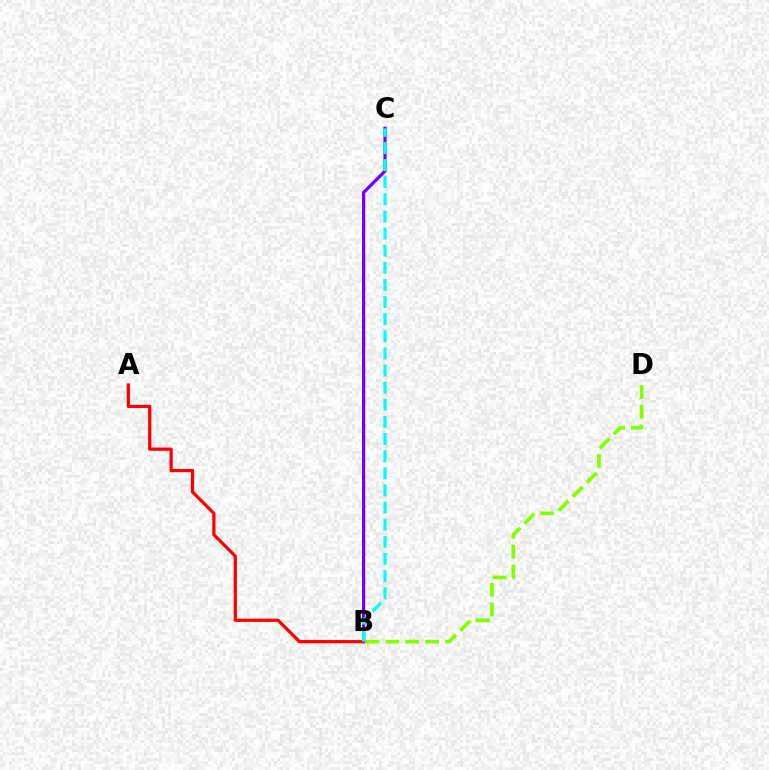{('B', 'C'): [{'color': '#7200ff', 'line_style': 'solid', 'thickness': 2.32}, {'color': '#00fff6', 'line_style': 'dashed', 'thickness': 2.33}], ('A', 'B'): [{'color': '#ff0000', 'line_style': 'solid', 'thickness': 2.34}], ('B', 'D'): [{'color': '#84ff00', 'line_style': 'dashed', 'thickness': 2.69}]}